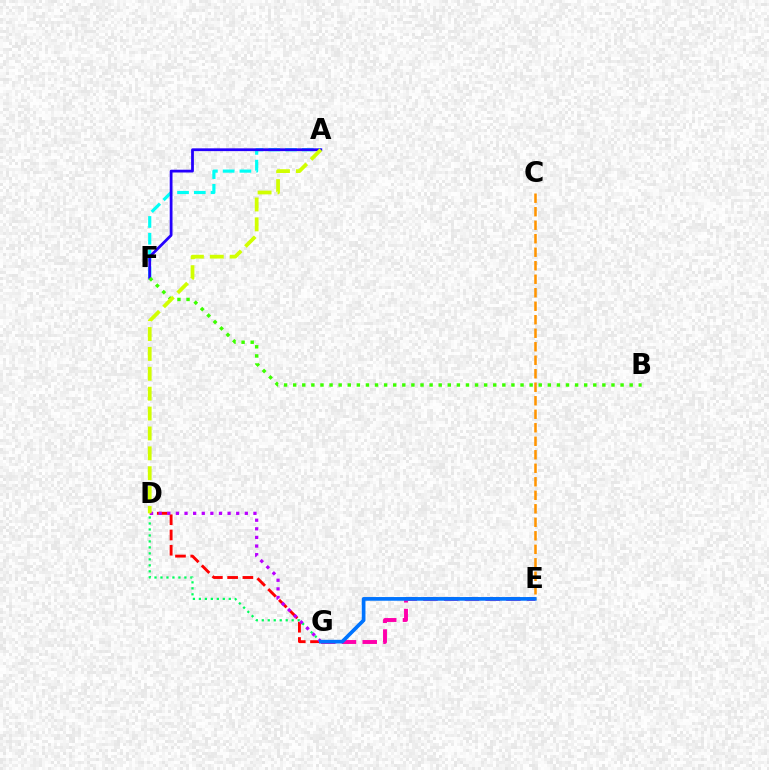{('A', 'F'): [{'color': '#00fff6', 'line_style': 'dashed', 'thickness': 2.28}, {'color': '#2500ff', 'line_style': 'solid', 'thickness': 2.0}], ('D', 'G'): [{'color': '#00ff5c', 'line_style': 'dotted', 'thickness': 1.62}, {'color': '#ff0000', 'line_style': 'dashed', 'thickness': 2.07}, {'color': '#b900ff', 'line_style': 'dotted', 'thickness': 2.34}], ('C', 'E'): [{'color': '#ff9400', 'line_style': 'dashed', 'thickness': 1.83}], ('E', 'G'): [{'color': '#ff00ac', 'line_style': 'dashed', 'thickness': 2.82}, {'color': '#0074ff', 'line_style': 'solid', 'thickness': 2.67}], ('B', 'F'): [{'color': '#3dff00', 'line_style': 'dotted', 'thickness': 2.47}], ('A', 'D'): [{'color': '#d1ff00', 'line_style': 'dashed', 'thickness': 2.7}]}